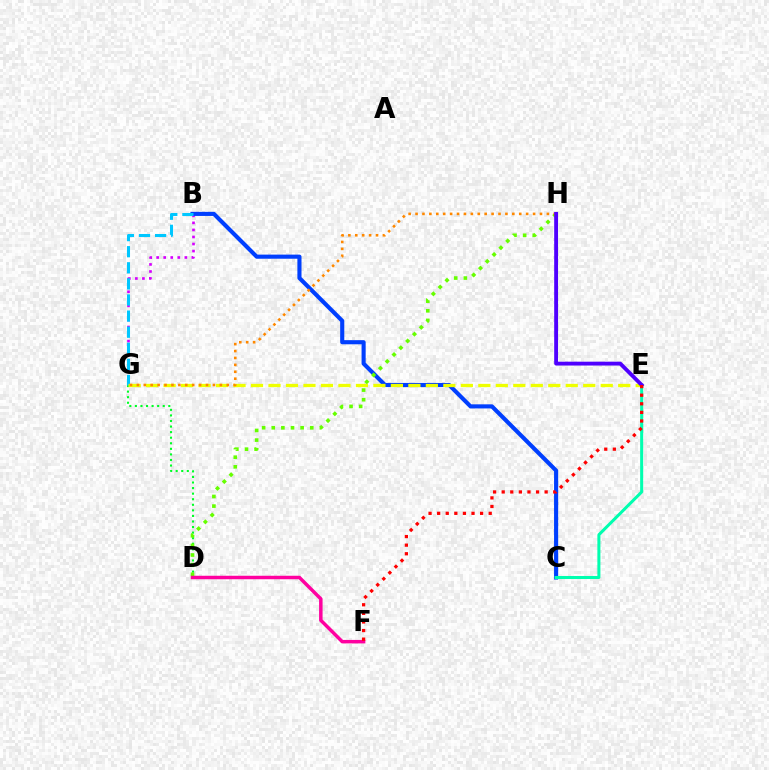{('B', 'G'): [{'color': '#d600ff', 'line_style': 'dotted', 'thickness': 1.91}, {'color': '#00c7ff', 'line_style': 'dashed', 'thickness': 2.19}], ('D', 'G'): [{'color': '#00ff27', 'line_style': 'dotted', 'thickness': 1.51}], ('B', 'C'): [{'color': '#003fff', 'line_style': 'solid', 'thickness': 2.96}], ('D', 'H'): [{'color': '#66ff00', 'line_style': 'dotted', 'thickness': 2.62}], ('D', 'F'): [{'color': '#ff00a0', 'line_style': 'solid', 'thickness': 2.5}], ('E', 'G'): [{'color': '#eeff00', 'line_style': 'dashed', 'thickness': 2.38}], ('C', 'E'): [{'color': '#00ffaf', 'line_style': 'solid', 'thickness': 2.18}], ('G', 'H'): [{'color': '#ff8800', 'line_style': 'dotted', 'thickness': 1.88}], ('E', 'H'): [{'color': '#4f00ff', 'line_style': 'solid', 'thickness': 2.78}], ('E', 'F'): [{'color': '#ff0000', 'line_style': 'dotted', 'thickness': 2.33}]}